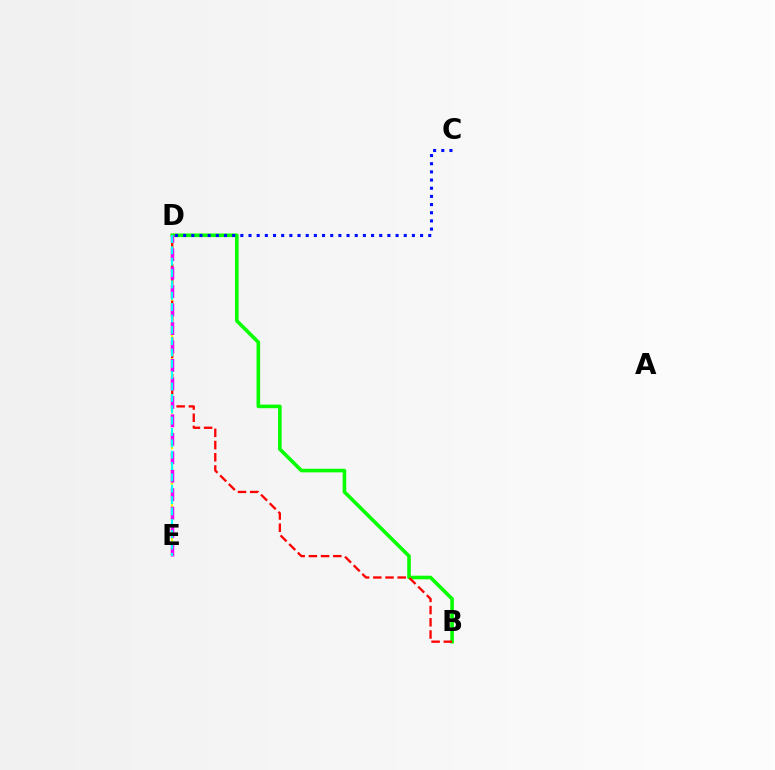{('B', 'D'): [{'color': '#08ff00', 'line_style': 'solid', 'thickness': 2.59}, {'color': '#ff0000', 'line_style': 'dashed', 'thickness': 1.66}], ('D', 'E'): [{'color': '#fcf500', 'line_style': 'dashed', 'thickness': 1.61}, {'color': '#ee00ff', 'line_style': 'dashed', 'thickness': 2.51}, {'color': '#00fff6', 'line_style': 'dashed', 'thickness': 1.54}], ('C', 'D'): [{'color': '#0010ff', 'line_style': 'dotted', 'thickness': 2.22}]}